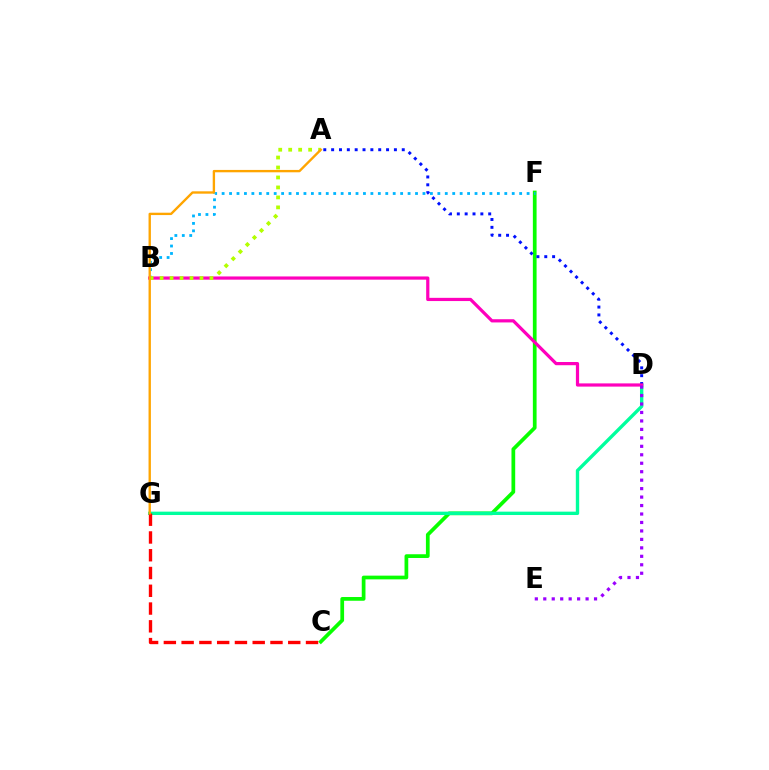{('C', 'F'): [{'color': '#08ff00', 'line_style': 'solid', 'thickness': 2.69}], ('D', 'G'): [{'color': '#00ff9d', 'line_style': 'solid', 'thickness': 2.42}], ('A', 'D'): [{'color': '#0010ff', 'line_style': 'dotted', 'thickness': 2.13}], ('B', 'F'): [{'color': '#00b5ff', 'line_style': 'dotted', 'thickness': 2.02}], ('C', 'G'): [{'color': '#ff0000', 'line_style': 'dashed', 'thickness': 2.41}], ('B', 'D'): [{'color': '#ff00bd', 'line_style': 'solid', 'thickness': 2.31}], ('D', 'E'): [{'color': '#9b00ff', 'line_style': 'dotted', 'thickness': 2.3}], ('A', 'B'): [{'color': '#b3ff00', 'line_style': 'dotted', 'thickness': 2.71}], ('A', 'G'): [{'color': '#ffa500', 'line_style': 'solid', 'thickness': 1.7}]}